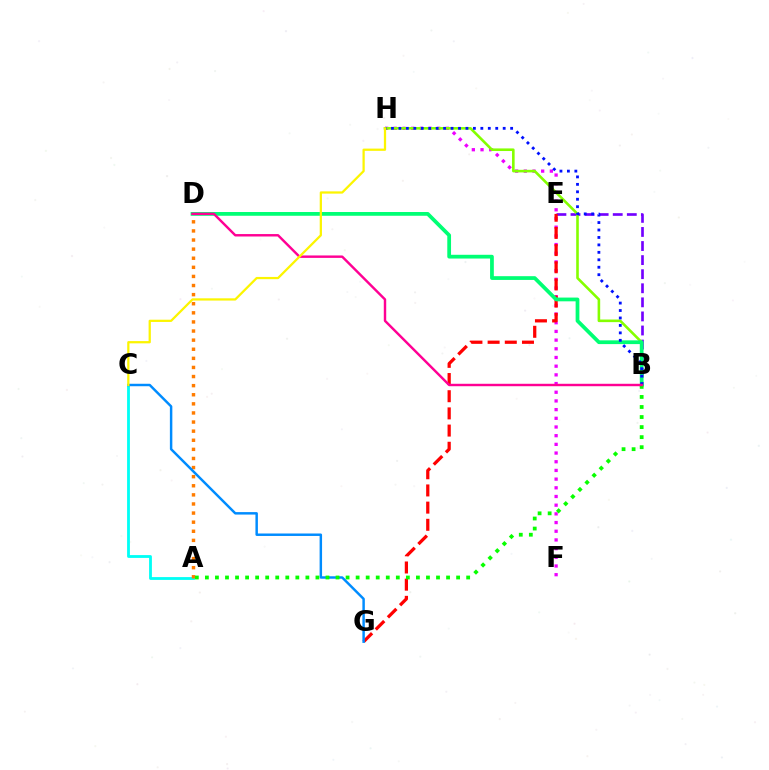{('B', 'E'): [{'color': '#7200ff', 'line_style': 'dashed', 'thickness': 1.91}], ('F', 'H'): [{'color': '#ee00ff', 'line_style': 'dotted', 'thickness': 2.36}], ('E', 'G'): [{'color': '#ff0000', 'line_style': 'dashed', 'thickness': 2.33}], ('B', 'H'): [{'color': '#84ff00', 'line_style': 'solid', 'thickness': 1.87}, {'color': '#0010ff', 'line_style': 'dotted', 'thickness': 2.02}], ('B', 'D'): [{'color': '#00ff74', 'line_style': 'solid', 'thickness': 2.7}, {'color': '#ff0094', 'line_style': 'solid', 'thickness': 1.75}], ('A', 'C'): [{'color': '#00fff6', 'line_style': 'solid', 'thickness': 2.02}], ('A', 'D'): [{'color': '#ff7c00', 'line_style': 'dotted', 'thickness': 2.47}], ('C', 'G'): [{'color': '#008cff', 'line_style': 'solid', 'thickness': 1.77}], ('A', 'B'): [{'color': '#08ff00', 'line_style': 'dotted', 'thickness': 2.73}], ('C', 'H'): [{'color': '#fcf500', 'line_style': 'solid', 'thickness': 1.62}]}